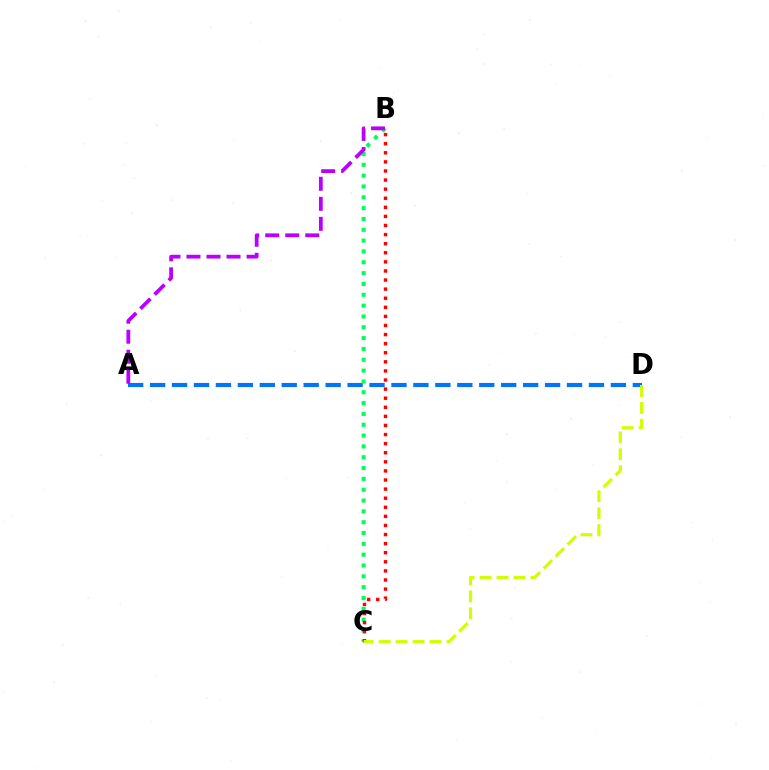{('A', 'D'): [{'color': '#0074ff', 'line_style': 'dashed', 'thickness': 2.98}], ('B', 'C'): [{'color': '#00ff5c', 'line_style': 'dotted', 'thickness': 2.94}, {'color': '#ff0000', 'line_style': 'dotted', 'thickness': 2.47}], ('A', 'B'): [{'color': '#b900ff', 'line_style': 'dashed', 'thickness': 2.72}], ('C', 'D'): [{'color': '#d1ff00', 'line_style': 'dashed', 'thickness': 2.3}]}